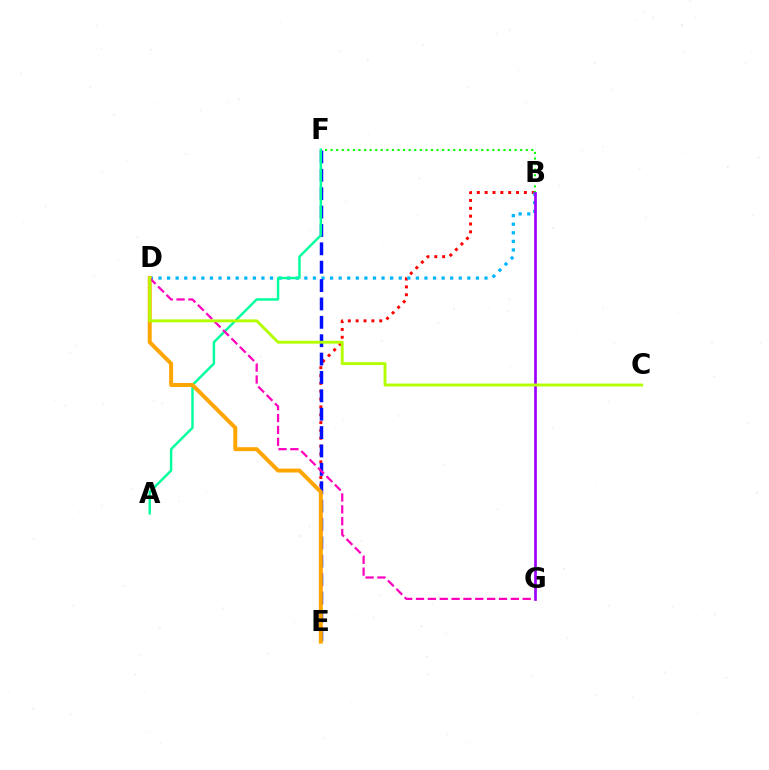{('B', 'E'): [{'color': '#ff0000', 'line_style': 'dotted', 'thickness': 2.13}], ('B', 'F'): [{'color': '#08ff00', 'line_style': 'dotted', 'thickness': 1.51}], ('B', 'D'): [{'color': '#00b5ff', 'line_style': 'dotted', 'thickness': 2.33}], ('E', 'F'): [{'color': '#0010ff', 'line_style': 'dashed', 'thickness': 2.5}], ('A', 'F'): [{'color': '#00ff9d', 'line_style': 'solid', 'thickness': 1.75}], ('D', 'E'): [{'color': '#ffa500', 'line_style': 'solid', 'thickness': 2.85}], ('B', 'G'): [{'color': '#9b00ff', 'line_style': 'solid', 'thickness': 1.93}], ('D', 'G'): [{'color': '#ff00bd', 'line_style': 'dashed', 'thickness': 1.61}], ('C', 'D'): [{'color': '#b3ff00', 'line_style': 'solid', 'thickness': 2.07}]}